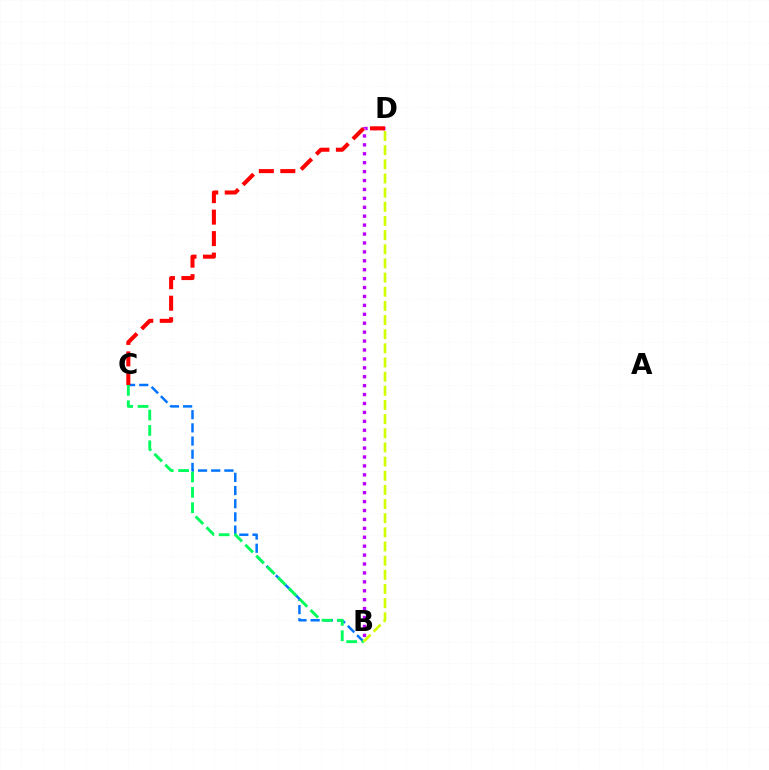{('B', 'D'): [{'color': '#b900ff', 'line_style': 'dotted', 'thickness': 2.42}, {'color': '#d1ff00', 'line_style': 'dashed', 'thickness': 1.92}], ('B', 'C'): [{'color': '#0074ff', 'line_style': 'dashed', 'thickness': 1.79}, {'color': '#00ff5c', 'line_style': 'dashed', 'thickness': 2.09}], ('C', 'D'): [{'color': '#ff0000', 'line_style': 'dashed', 'thickness': 2.92}]}